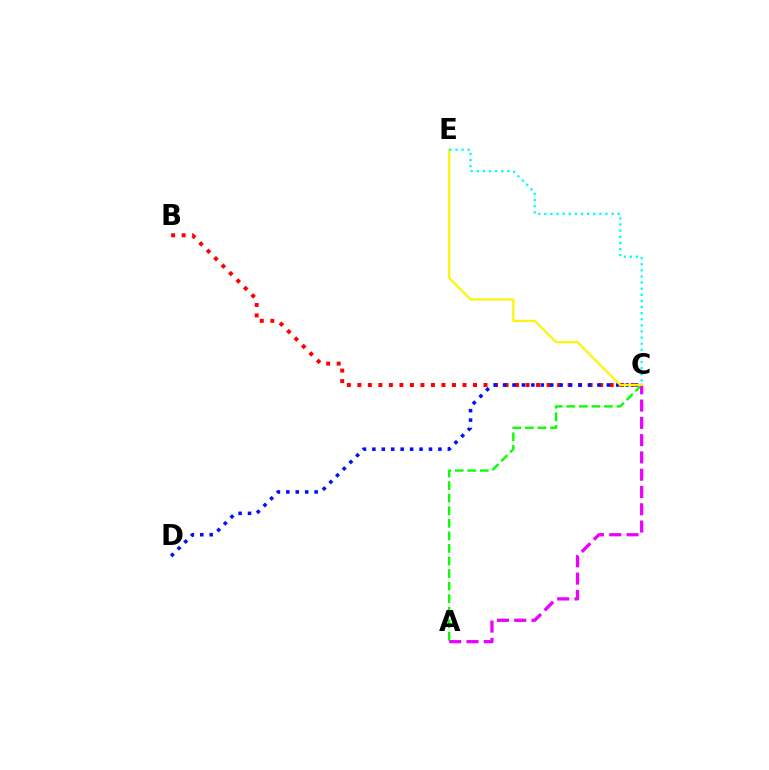{('B', 'C'): [{'color': '#ff0000', 'line_style': 'dotted', 'thickness': 2.86}], ('A', 'C'): [{'color': '#08ff00', 'line_style': 'dashed', 'thickness': 1.71}, {'color': '#ee00ff', 'line_style': 'dashed', 'thickness': 2.35}], ('C', 'D'): [{'color': '#0010ff', 'line_style': 'dotted', 'thickness': 2.56}], ('C', 'E'): [{'color': '#fcf500', 'line_style': 'solid', 'thickness': 1.55}, {'color': '#00fff6', 'line_style': 'dotted', 'thickness': 1.66}]}